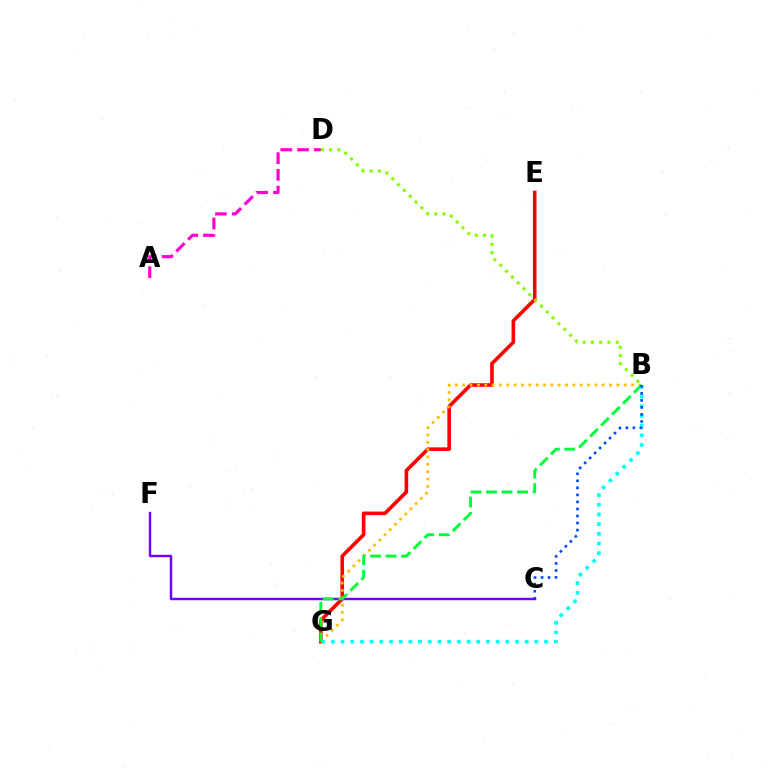{('E', 'G'): [{'color': '#ff0000', 'line_style': 'solid', 'thickness': 2.6}], ('B', 'G'): [{'color': '#ffbd00', 'line_style': 'dotted', 'thickness': 1.99}, {'color': '#00fff6', 'line_style': 'dotted', 'thickness': 2.63}, {'color': '#00ff39', 'line_style': 'dashed', 'thickness': 2.11}], ('A', 'D'): [{'color': '#ff00cf', 'line_style': 'dashed', 'thickness': 2.27}], ('C', 'F'): [{'color': '#7200ff', 'line_style': 'solid', 'thickness': 1.76}], ('B', 'D'): [{'color': '#84ff00', 'line_style': 'dotted', 'thickness': 2.24}], ('B', 'C'): [{'color': '#004bff', 'line_style': 'dotted', 'thickness': 1.91}]}